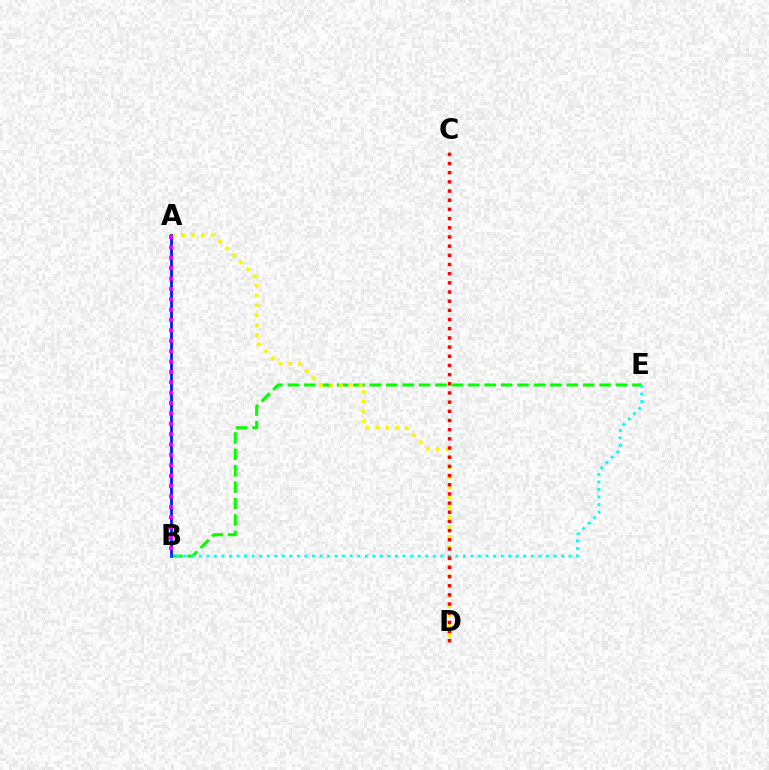{('B', 'E'): [{'color': '#08ff00', 'line_style': 'dashed', 'thickness': 2.23}, {'color': '#00fff6', 'line_style': 'dotted', 'thickness': 2.05}], ('A', 'D'): [{'color': '#fcf500', 'line_style': 'dotted', 'thickness': 2.69}], ('A', 'B'): [{'color': '#0010ff', 'line_style': 'solid', 'thickness': 1.94}, {'color': '#ee00ff', 'line_style': 'dotted', 'thickness': 2.82}], ('C', 'D'): [{'color': '#ff0000', 'line_style': 'dotted', 'thickness': 2.49}]}